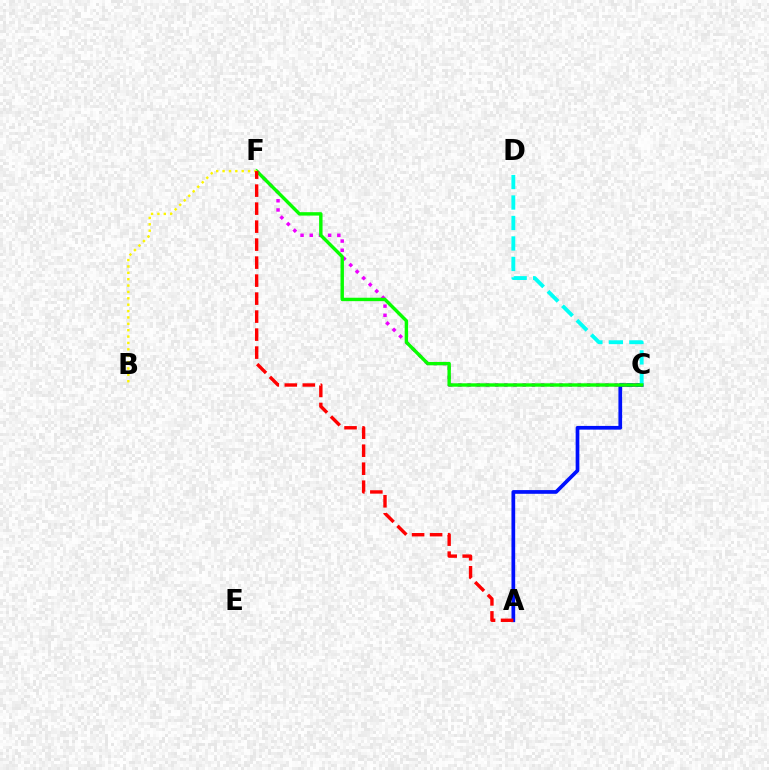{('A', 'C'): [{'color': '#0010ff', 'line_style': 'solid', 'thickness': 2.67}], ('C', 'D'): [{'color': '#00fff6', 'line_style': 'dashed', 'thickness': 2.78}], ('C', 'F'): [{'color': '#ee00ff', 'line_style': 'dotted', 'thickness': 2.5}, {'color': '#08ff00', 'line_style': 'solid', 'thickness': 2.46}], ('B', 'F'): [{'color': '#fcf500', 'line_style': 'dotted', 'thickness': 1.73}], ('A', 'F'): [{'color': '#ff0000', 'line_style': 'dashed', 'thickness': 2.44}]}